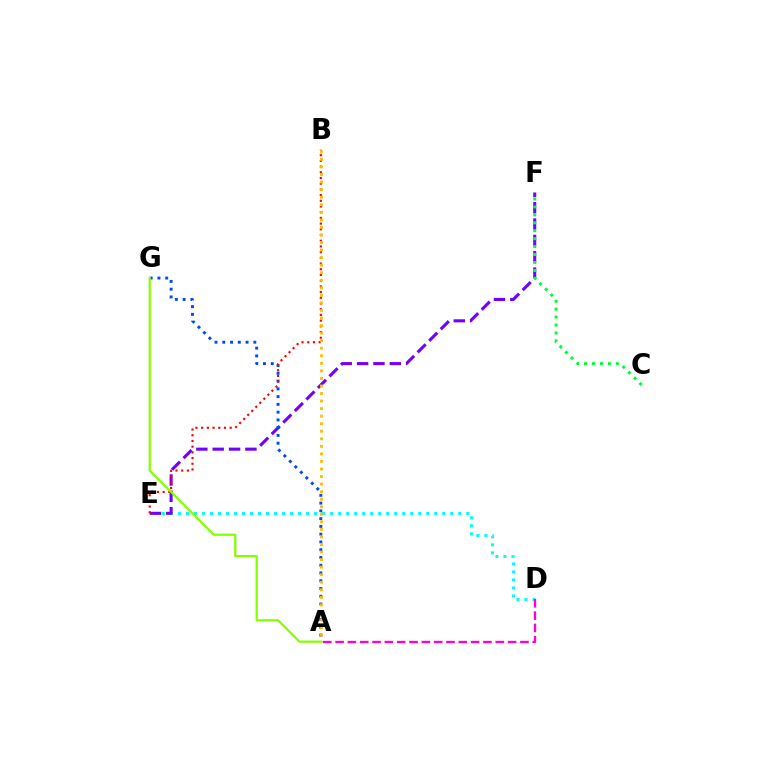{('D', 'E'): [{'color': '#00fff6', 'line_style': 'dotted', 'thickness': 2.18}], ('A', 'D'): [{'color': '#ff00cf', 'line_style': 'dashed', 'thickness': 1.67}], ('E', 'F'): [{'color': '#7200ff', 'line_style': 'dashed', 'thickness': 2.22}], ('A', 'G'): [{'color': '#004bff', 'line_style': 'dotted', 'thickness': 2.11}, {'color': '#84ff00', 'line_style': 'solid', 'thickness': 1.6}], ('C', 'F'): [{'color': '#00ff39', 'line_style': 'dotted', 'thickness': 2.16}], ('B', 'E'): [{'color': '#ff0000', 'line_style': 'dotted', 'thickness': 1.55}], ('A', 'B'): [{'color': '#ffbd00', 'line_style': 'dotted', 'thickness': 2.05}]}